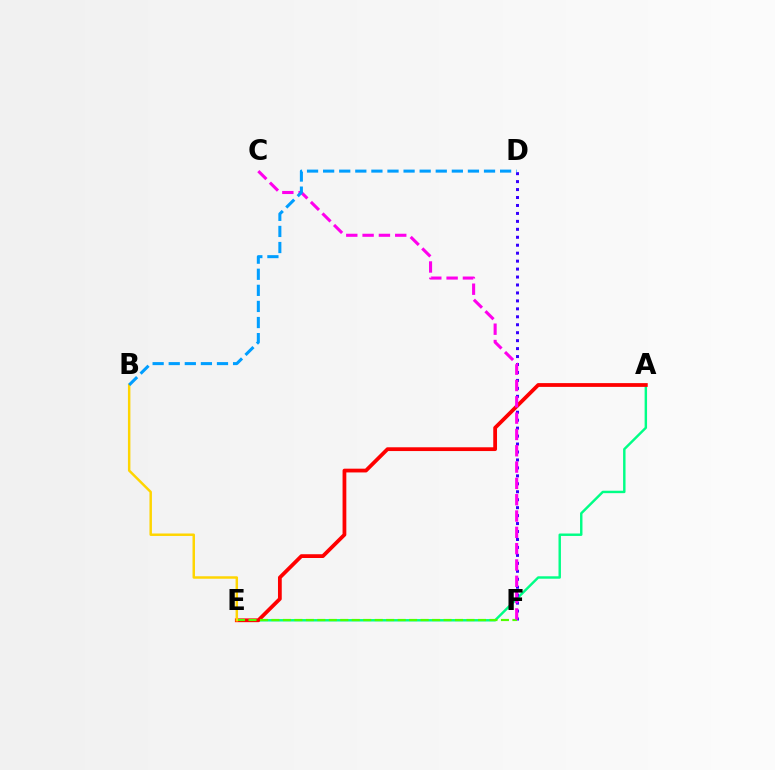{('A', 'E'): [{'color': '#00ff86', 'line_style': 'solid', 'thickness': 1.75}, {'color': '#ff0000', 'line_style': 'solid', 'thickness': 2.71}], ('D', 'F'): [{'color': '#3700ff', 'line_style': 'dotted', 'thickness': 2.16}], ('E', 'F'): [{'color': '#4fff00', 'line_style': 'dashed', 'thickness': 1.56}], ('C', 'F'): [{'color': '#ff00ed', 'line_style': 'dashed', 'thickness': 2.22}], ('B', 'E'): [{'color': '#ffd500', 'line_style': 'solid', 'thickness': 1.78}], ('B', 'D'): [{'color': '#009eff', 'line_style': 'dashed', 'thickness': 2.19}]}